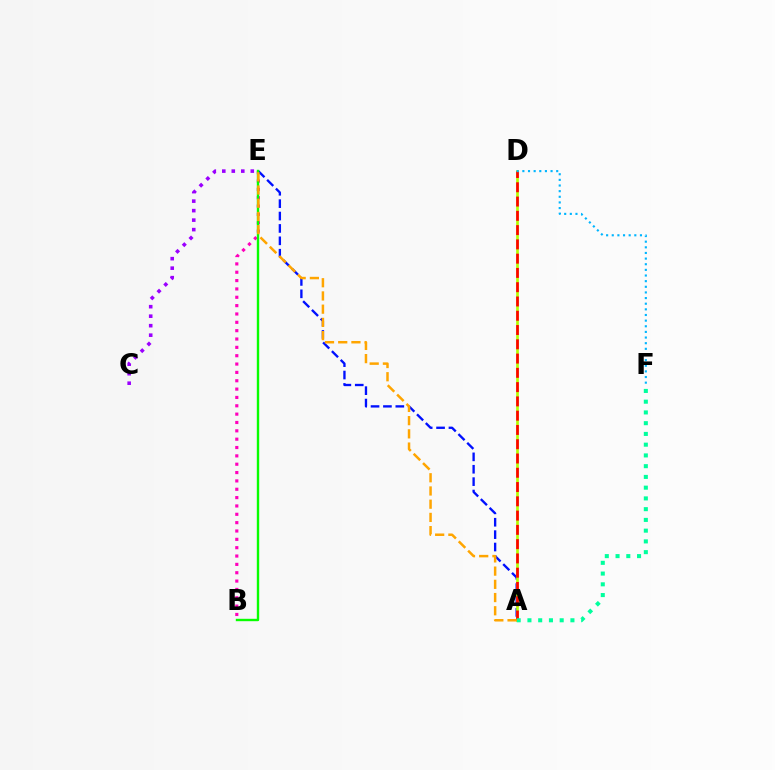{('B', 'E'): [{'color': '#ff00bd', 'line_style': 'dotted', 'thickness': 2.27}, {'color': '#08ff00', 'line_style': 'solid', 'thickness': 1.72}], ('A', 'E'): [{'color': '#0010ff', 'line_style': 'dashed', 'thickness': 1.68}, {'color': '#ffa500', 'line_style': 'dashed', 'thickness': 1.8}], ('A', 'D'): [{'color': '#b3ff00', 'line_style': 'solid', 'thickness': 1.93}, {'color': '#ff0000', 'line_style': 'dashed', 'thickness': 1.94}], ('C', 'E'): [{'color': '#9b00ff', 'line_style': 'dotted', 'thickness': 2.58}], ('A', 'F'): [{'color': '#00ff9d', 'line_style': 'dotted', 'thickness': 2.92}], ('D', 'F'): [{'color': '#00b5ff', 'line_style': 'dotted', 'thickness': 1.53}]}